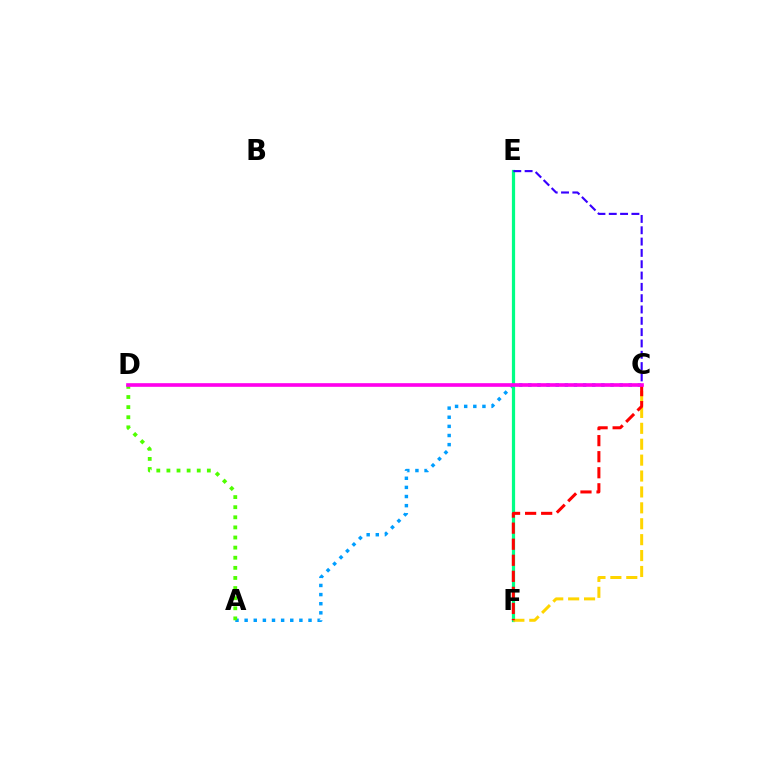{('A', 'C'): [{'color': '#009eff', 'line_style': 'dotted', 'thickness': 2.48}], ('E', 'F'): [{'color': '#00ff86', 'line_style': 'solid', 'thickness': 2.32}], ('C', 'F'): [{'color': '#ffd500', 'line_style': 'dashed', 'thickness': 2.16}, {'color': '#ff0000', 'line_style': 'dashed', 'thickness': 2.18}], ('A', 'D'): [{'color': '#4fff00', 'line_style': 'dotted', 'thickness': 2.75}], ('C', 'E'): [{'color': '#3700ff', 'line_style': 'dashed', 'thickness': 1.54}], ('C', 'D'): [{'color': '#ff00ed', 'line_style': 'solid', 'thickness': 2.63}]}